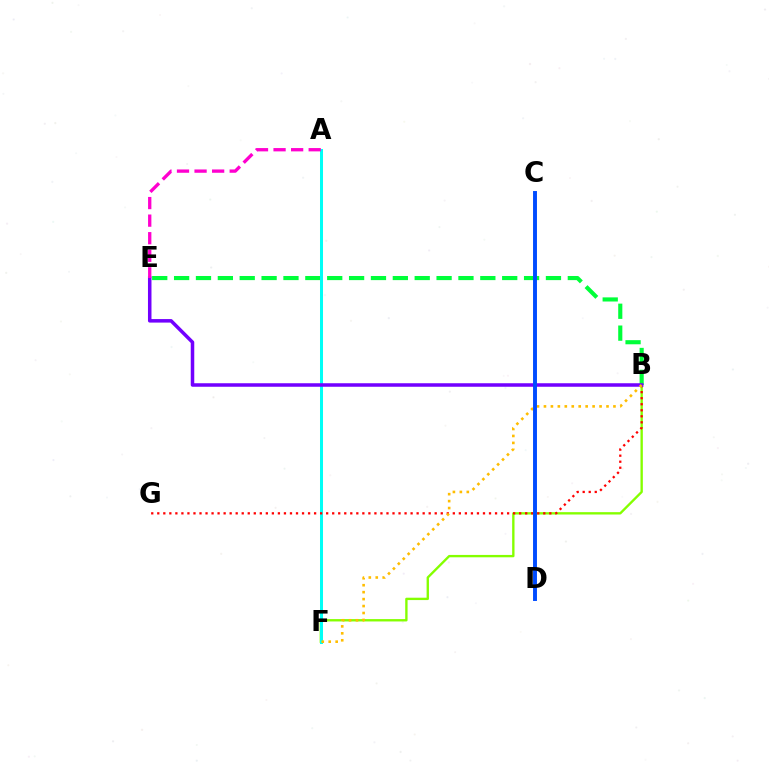{('B', 'E'): [{'color': '#00ff39', 'line_style': 'dashed', 'thickness': 2.97}, {'color': '#7200ff', 'line_style': 'solid', 'thickness': 2.53}], ('B', 'F'): [{'color': '#84ff00', 'line_style': 'solid', 'thickness': 1.7}, {'color': '#ffbd00', 'line_style': 'dotted', 'thickness': 1.89}], ('A', 'F'): [{'color': '#00fff6', 'line_style': 'solid', 'thickness': 2.16}], ('B', 'G'): [{'color': '#ff0000', 'line_style': 'dotted', 'thickness': 1.64}], ('A', 'E'): [{'color': '#ff00cf', 'line_style': 'dashed', 'thickness': 2.39}], ('C', 'D'): [{'color': '#004bff', 'line_style': 'solid', 'thickness': 2.82}]}